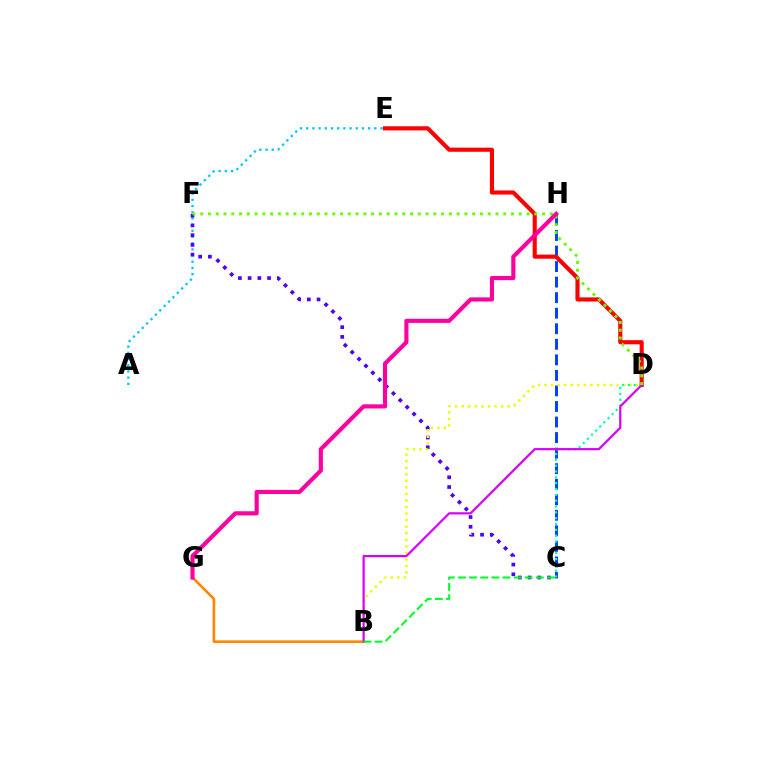{('B', 'G'): [{'color': '#ff8800', 'line_style': 'solid', 'thickness': 1.9}], ('A', 'E'): [{'color': '#00c7ff', 'line_style': 'dotted', 'thickness': 1.68}], ('C', 'H'): [{'color': '#003fff', 'line_style': 'dashed', 'thickness': 2.11}], ('C', 'F'): [{'color': '#4f00ff', 'line_style': 'dotted', 'thickness': 2.64}], ('D', 'E'): [{'color': '#ff0000', 'line_style': 'solid', 'thickness': 2.96}], ('B', 'D'): [{'color': '#eeff00', 'line_style': 'dotted', 'thickness': 1.78}, {'color': '#d600ff', 'line_style': 'solid', 'thickness': 1.59}], ('C', 'D'): [{'color': '#00ffaf', 'line_style': 'dotted', 'thickness': 1.59}], ('D', 'F'): [{'color': '#66ff00', 'line_style': 'dotted', 'thickness': 2.11}], ('G', 'H'): [{'color': '#ff00a0', 'line_style': 'solid', 'thickness': 2.97}], ('B', 'C'): [{'color': '#00ff27', 'line_style': 'dashed', 'thickness': 1.51}]}